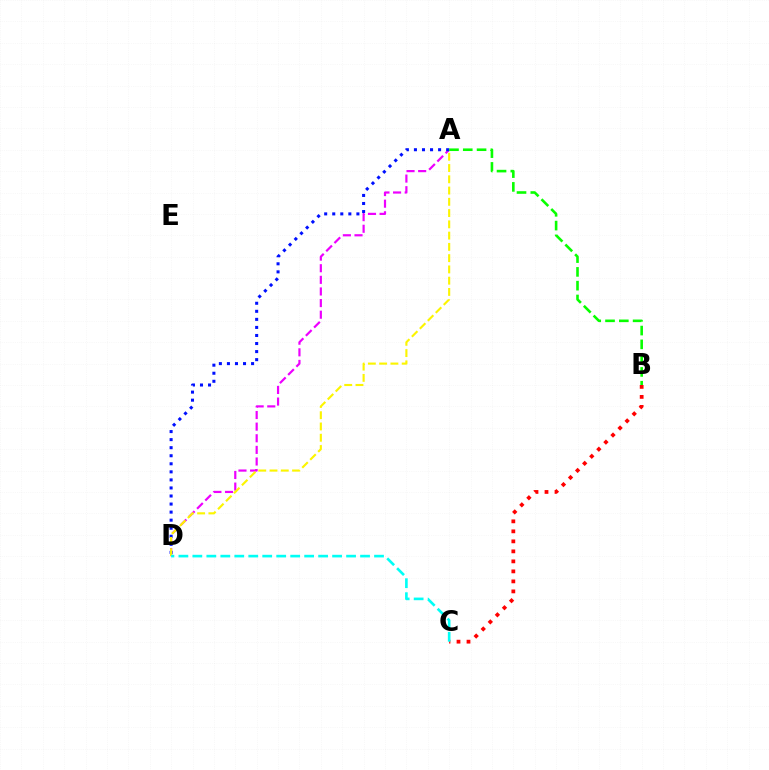{('A', 'D'): [{'color': '#ee00ff', 'line_style': 'dashed', 'thickness': 1.58}, {'color': '#0010ff', 'line_style': 'dotted', 'thickness': 2.19}, {'color': '#fcf500', 'line_style': 'dashed', 'thickness': 1.53}], ('A', 'B'): [{'color': '#08ff00', 'line_style': 'dashed', 'thickness': 1.87}], ('B', 'C'): [{'color': '#ff0000', 'line_style': 'dotted', 'thickness': 2.72}], ('C', 'D'): [{'color': '#00fff6', 'line_style': 'dashed', 'thickness': 1.9}]}